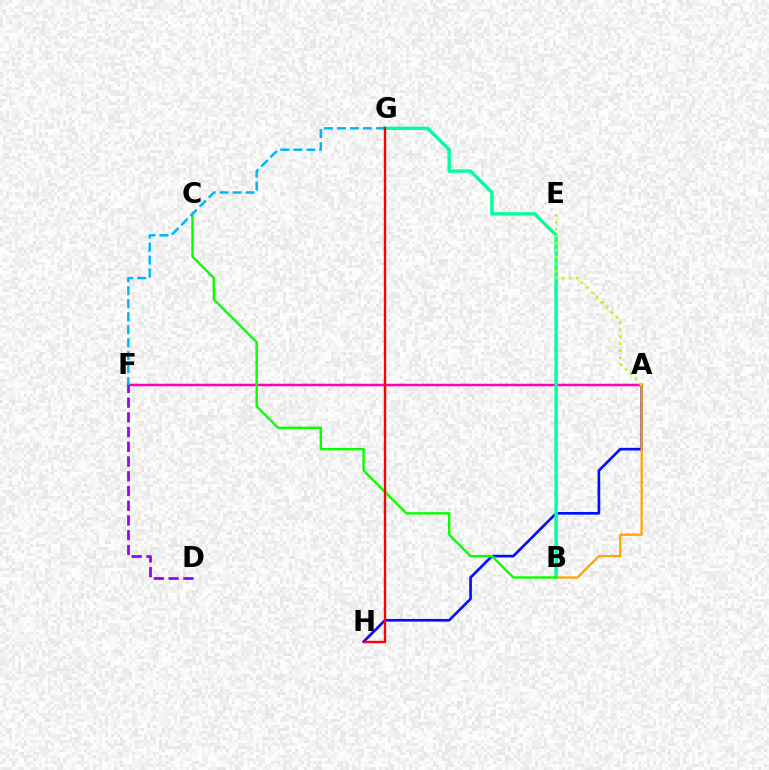{('A', 'H'): [{'color': '#0010ff', 'line_style': 'solid', 'thickness': 1.92}], ('A', 'F'): [{'color': '#ff00bd', 'line_style': 'solid', 'thickness': 1.8}], ('D', 'F'): [{'color': '#9b00ff', 'line_style': 'dashed', 'thickness': 2.0}], ('A', 'B'): [{'color': '#ffa500', 'line_style': 'solid', 'thickness': 1.65}], ('B', 'G'): [{'color': '#00ff9d', 'line_style': 'solid', 'thickness': 2.45}], ('B', 'C'): [{'color': '#08ff00', 'line_style': 'solid', 'thickness': 1.73}], ('A', 'E'): [{'color': '#b3ff00', 'line_style': 'dotted', 'thickness': 1.9}], ('F', 'G'): [{'color': '#00b5ff', 'line_style': 'dashed', 'thickness': 1.77}], ('G', 'H'): [{'color': '#ff0000', 'line_style': 'solid', 'thickness': 1.71}]}